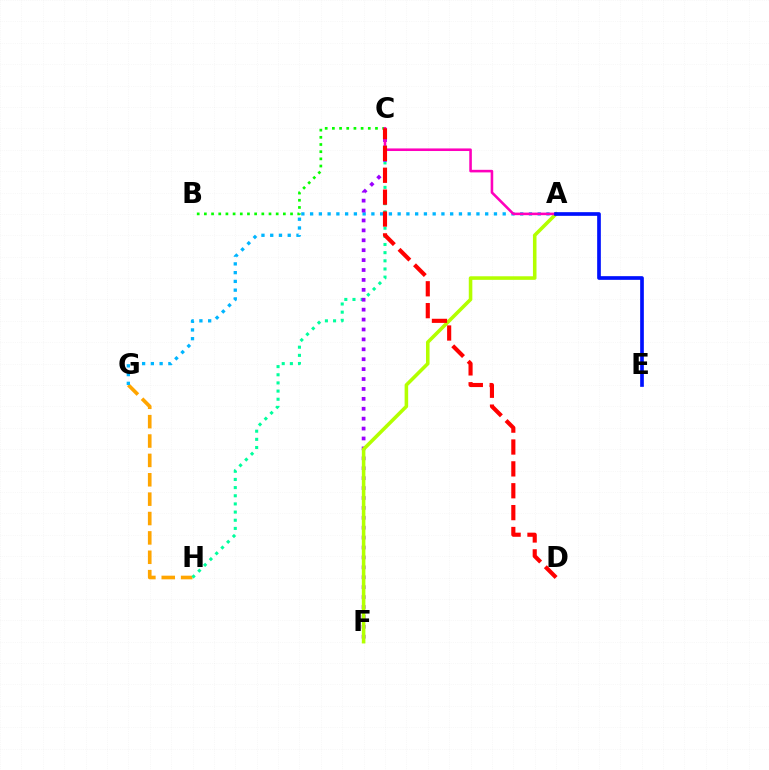{('G', 'H'): [{'color': '#ffa500', 'line_style': 'dashed', 'thickness': 2.63}], ('A', 'G'): [{'color': '#00b5ff', 'line_style': 'dotted', 'thickness': 2.38}], ('B', 'C'): [{'color': '#08ff00', 'line_style': 'dotted', 'thickness': 1.95}], ('C', 'H'): [{'color': '#00ff9d', 'line_style': 'dotted', 'thickness': 2.22}], ('C', 'F'): [{'color': '#9b00ff', 'line_style': 'dotted', 'thickness': 2.69}], ('A', 'F'): [{'color': '#b3ff00', 'line_style': 'solid', 'thickness': 2.56}], ('A', 'C'): [{'color': '#ff00bd', 'line_style': 'solid', 'thickness': 1.86}], ('C', 'D'): [{'color': '#ff0000', 'line_style': 'dashed', 'thickness': 2.97}], ('A', 'E'): [{'color': '#0010ff', 'line_style': 'solid', 'thickness': 2.65}]}